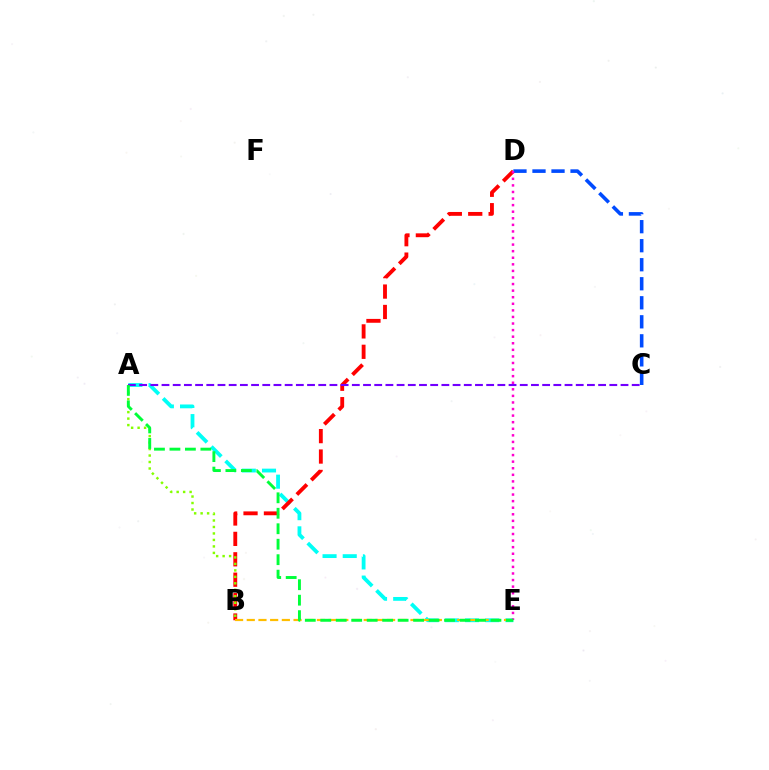{('A', 'E'): [{'color': '#00fff6', 'line_style': 'dashed', 'thickness': 2.74}, {'color': '#00ff39', 'line_style': 'dashed', 'thickness': 2.1}], ('B', 'D'): [{'color': '#ff0000', 'line_style': 'dashed', 'thickness': 2.77}], ('A', 'B'): [{'color': '#84ff00', 'line_style': 'dotted', 'thickness': 1.76}], ('C', 'D'): [{'color': '#004bff', 'line_style': 'dashed', 'thickness': 2.58}], ('D', 'E'): [{'color': '#ff00cf', 'line_style': 'dotted', 'thickness': 1.79}], ('B', 'E'): [{'color': '#ffbd00', 'line_style': 'dashed', 'thickness': 1.59}], ('A', 'C'): [{'color': '#7200ff', 'line_style': 'dashed', 'thickness': 1.52}]}